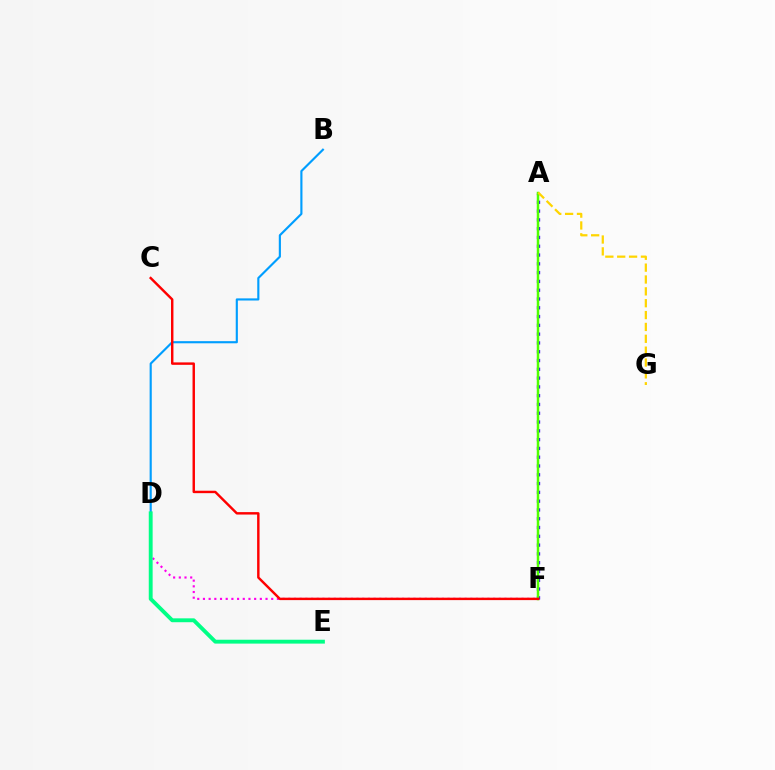{('A', 'F'): [{'color': '#3700ff', 'line_style': 'dotted', 'thickness': 2.39}, {'color': '#4fff00', 'line_style': 'solid', 'thickness': 1.79}], ('D', 'F'): [{'color': '#ff00ed', 'line_style': 'dotted', 'thickness': 1.55}], ('B', 'D'): [{'color': '#009eff', 'line_style': 'solid', 'thickness': 1.54}], ('C', 'F'): [{'color': '#ff0000', 'line_style': 'solid', 'thickness': 1.75}], ('D', 'E'): [{'color': '#00ff86', 'line_style': 'solid', 'thickness': 2.79}], ('A', 'G'): [{'color': '#ffd500', 'line_style': 'dashed', 'thickness': 1.61}]}